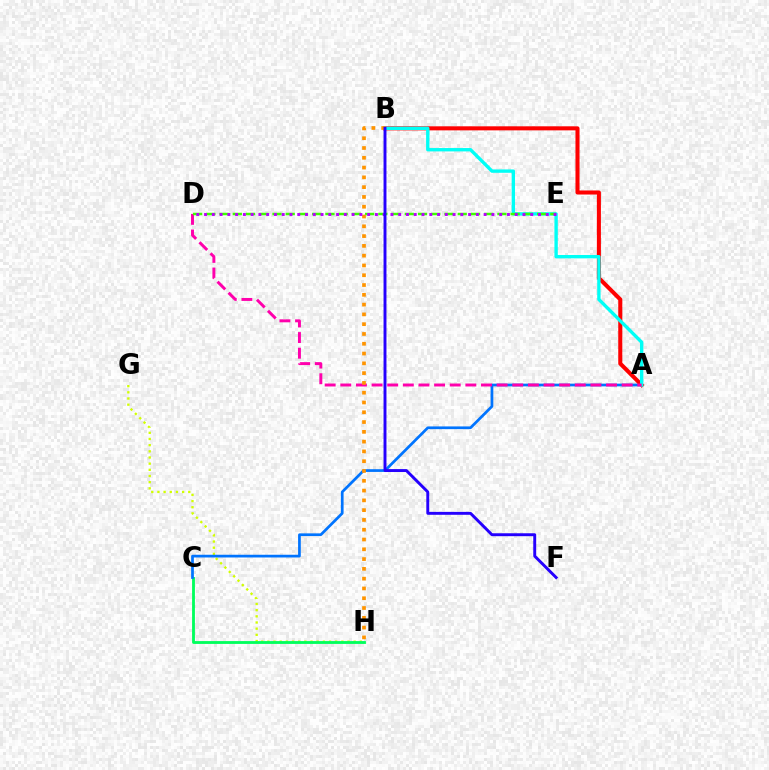{('G', 'H'): [{'color': '#d1ff00', 'line_style': 'dotted', 'thickness': 1.68}], ('C', 'H'): [{'color': '#00ff5c', 'line_style': 'solid', 'thickness': 2.04}], ('A', 'C'): [{'color': '#0074ff', 'line_style': 'solid', 'thickness': 1.96}], ('A', 'B'): [{'color': '#ff0000', 'line_style': 'solid', 'thickness': 2.92}, {'color': '#00fff6', 'line_style': 'solid', 'thickness': 2.42}], ('A', 'D'): [{'color': '#ff00ac', 'line_style': 'dashed', 'thickness': 2.12}], ('D', 'E'): [{'color': '#3dff00', 'line_style': 'dashed', 'thickness': 1.8}, {'color': '#b900ff', 'line_style': 'dotted', 'thickness': 2.11}], ('B', 'H'): [{'color': '#ff9400', 'line_style': 'dotted', 'thickness': 2.66}], ('B', 'F'): [{'color': '#2500ff', 'line_style': 'solid', 'thickness': 2.1}]}